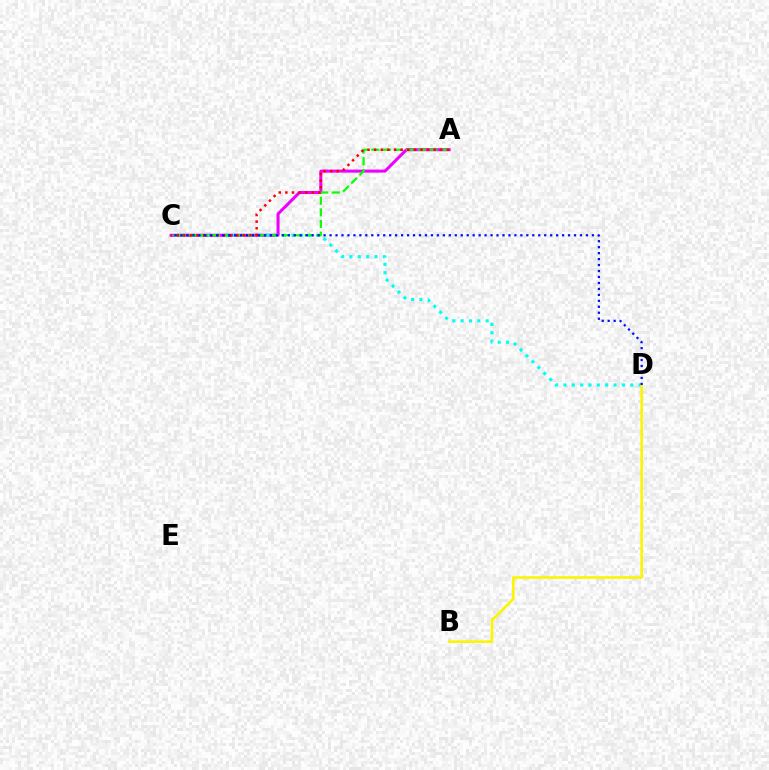{('A', 'C'): [{'color': '#ee00ff', 'line_style': 'solid', 'thickness': 2.18}, {'color': '#08ff00', 'line_style': 'dashed', 'thickness': 1.58}, {'color': '#ff0000', 'line_style': 'dotted', 'thickness': 1.8}], ('C', 'D'): [{'color': '#00fff6', 'line_style': 'dotted', 'thickness': 2.27}, {'color': '#0010ff', 'line_style': 'dotted', 'thickness': 1.62}], ('B', 'D'): [{'color': '#fcf500', 'line_style': 'solid', 'thickness': 1.88}]}